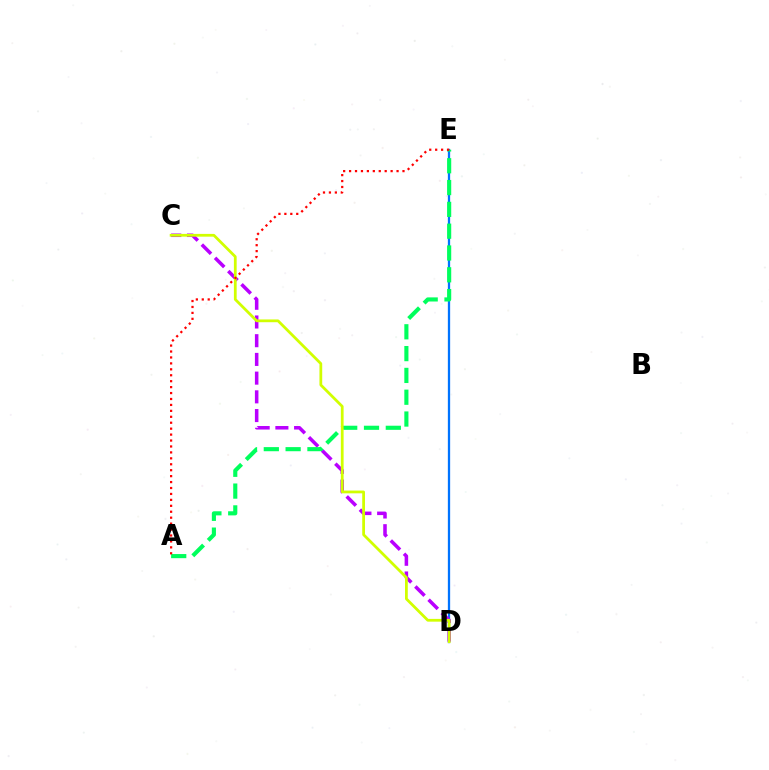{('D', 'E'): [{'color': '#0074ff', 'line_style': 'solid', 'thickness': 1.65}], ('C', 'D'): [{'color': '#b900ff', 'line_style': 'dashed', 'thickness': 2.54}, {'color': '#d1ff00', 'line_style': 'solid', 'thickness': 1.99}], ('A', 'E'): [{'color': '#00ff5c', 'line_style': 'dashed', 'thickness': 2.96}, {'color': '#ff0000', 'line_style': 'dotted', 'thickness': 1.61}]}